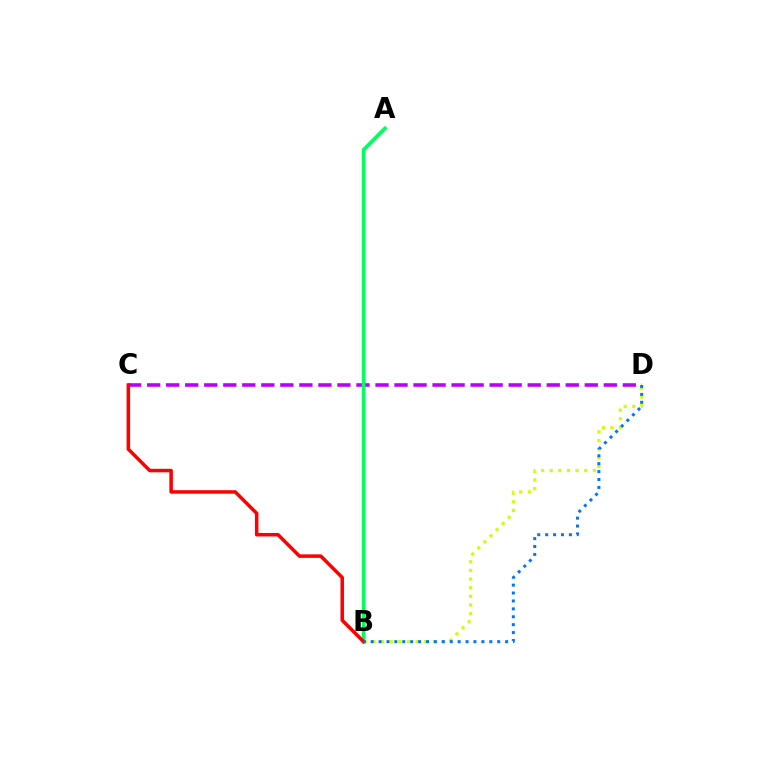{('C', 'D'): [{'color': '#b900ff', 'line_style': 'dashed', 'thickness': 2.58}], ('B', 'D'): [{'color': '#d1ff00', 'line_style': 'dotted', 'thickness': 2.35}, {'color': '#0074ff', 'line_style': 'dotted', 'thickness': 2.15}], ('A', 'B'): [{'color': '#00ff5c', 'line_style': 'solid', 'thickness': 2.62}], ('B', 'C'): [{'color': '#ff0000', 'line_style': 'solid', 'thickness': 2.53}]}